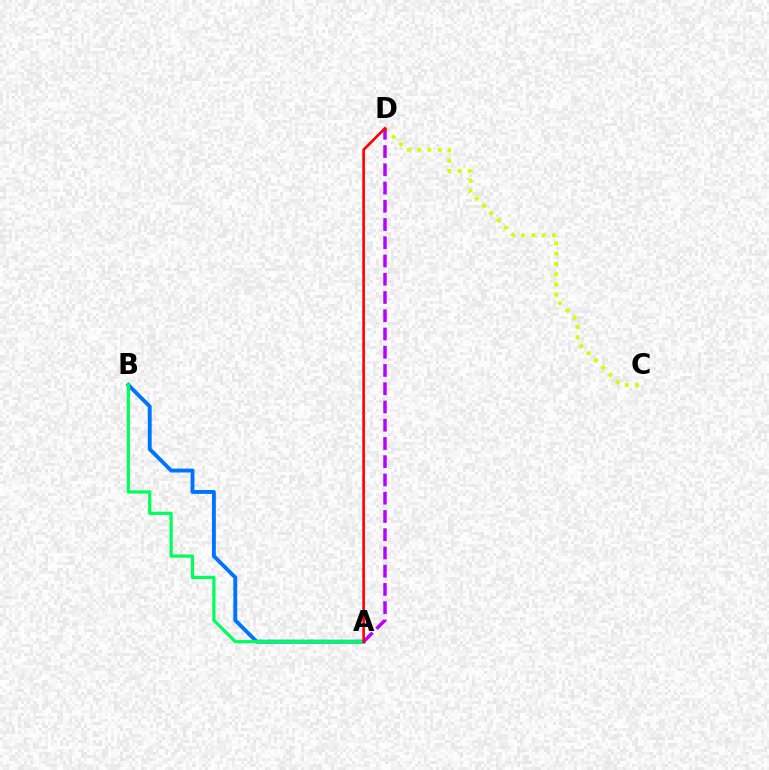{('A', 'B'): [{'color': '#0074ff', 'line_style': 'solid', 'thickness': 2.79}, {'color': '#00ff5c', 'line_style': 'solid', 'thickness': 2.31}], ('C', 'D'): [{'color': '#d1ff00', 'line_style': 'dotted', 'thickness': 2.79}], ('A', 'D'): [{'color': '#b900ff', 'line_style': 'dashed', 'thickness': 2.48}, {'color': '#ff0000', 'line_style': 'solid', 'thickness': 1.89}]}